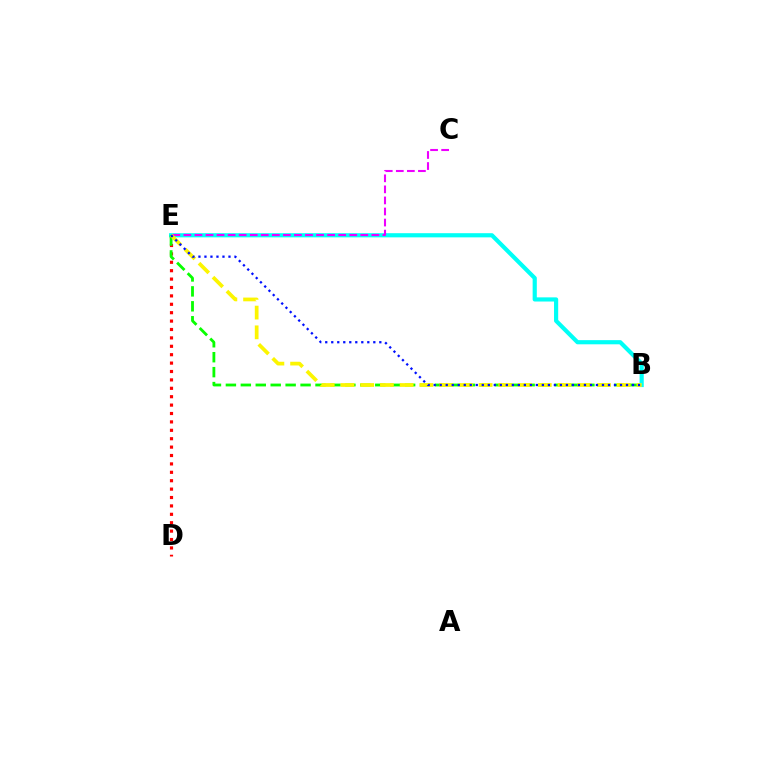{('D', 'E'): [{'color': '#ff0000', 'line_style': 'dotted', 'thickness': 2.28}], ('B', 'E'): [{'color': '#00fff6', 'line_style': 'solid', 'thickness': 3.0}, {'color': '#08ff00', 'line_style': 'dashed', 'thickness': 2.03}, {'color': '#fcf500', 'line_style': 'dashed', 'thickness': 2.68}, {'color': '#0010ff', 'line_style': 'dotted', 'thickness': 1.63}], ('C', 'E'): [{'color': '#ee00ff', 'line_style': 'dashed', 'thickness': 1.5}]}